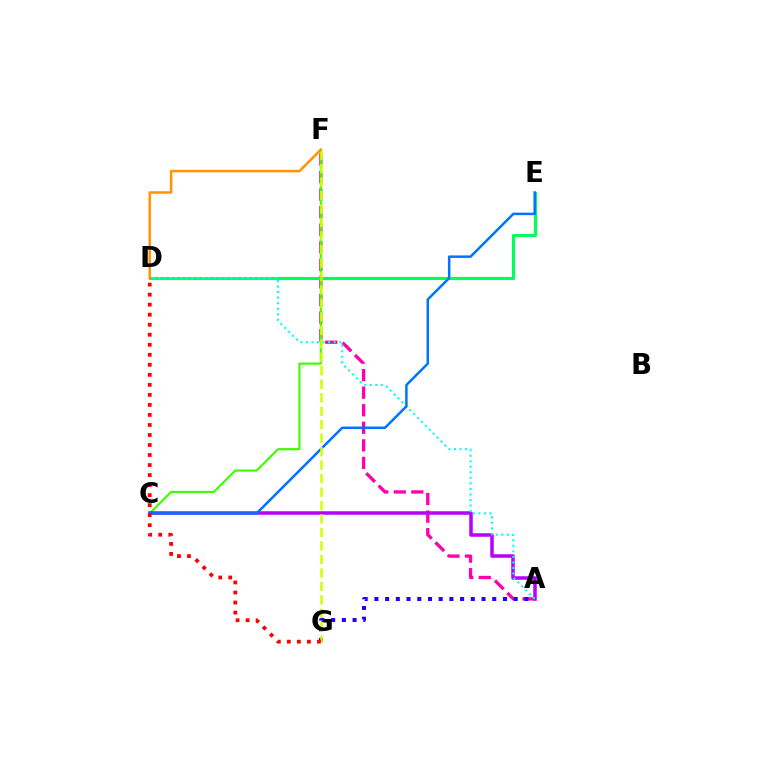{('A', 'F'): [{'color': '#ff00ac', 'line_style': 'dashed', 'thickness': 2.39}], ('D', 'E'): [{'color': '#00ff5c', 'line_style': 'solid', 'thickness': 2.25}], ('A', 'G'): [{'color': '#2500ff', 'line_style': 'dotted', 'thickness': 2.91}], ('C', 'F'): [{'color': '#3dff00', 'line_style': 'solid', 'thickness': 1.56}], ('A', 'C'): [{'color': '#b900ff', 'line_style': 'solid', 'thickness': 2.52}], ('A', 'D'): [{'color': '#00fff6', 'line_style': 'dotted', 'thickness': 1.5}], ('C', 'E'): [{'color': '#0074ff', 'line_style': 'solid', 'thickness': 1.8}], ('F', 'G'): [{'color': '#d1ff00', 'line_style': 'dashed', 'thickness': 1.83}], ('D', 'F'): [{'color': '#ff9400', 'line_style': 'solid', 'thickness': 1.79}], ('D', 'G'): [{'color': '#ff0000', 'line_style': 'dotted', 'thickness': 2.72}]}